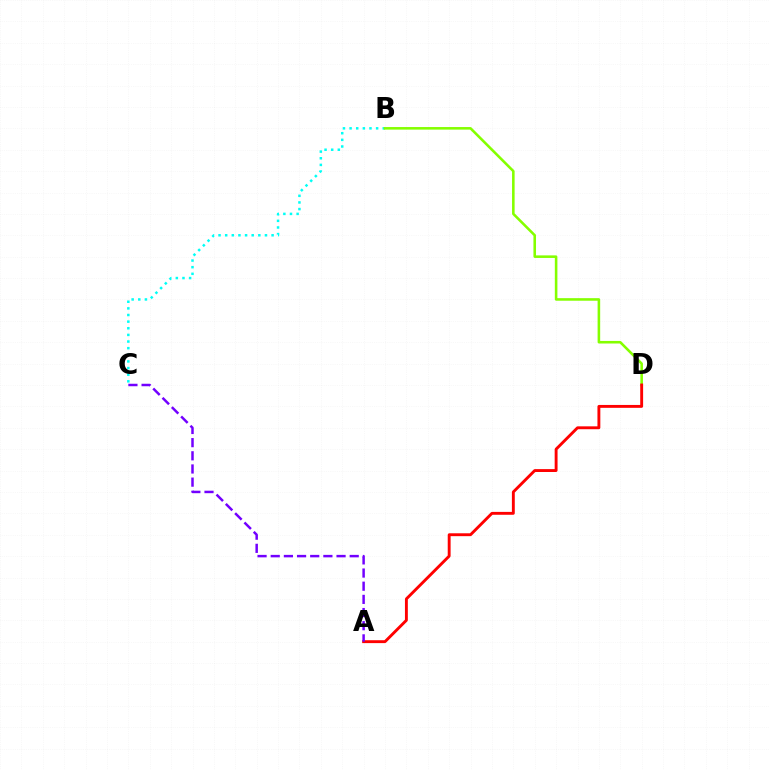{('B', 'C'): [{'color': '#00fff6', 'line_style': 'dotted', 'thickness': 1.8}], ('B', 'D'): [{'color': '#84ff00', 'line_style': 'solid', 'thickness': 1.85}], ('A', 'D'): [{'color': '#ff0000', 'line_style': 'solid', 'thickness': 2.08}], ('A', 'C'): [{'color': '#7200ff', 'line_style': 'dashed', 'thickness': 1.79}]}